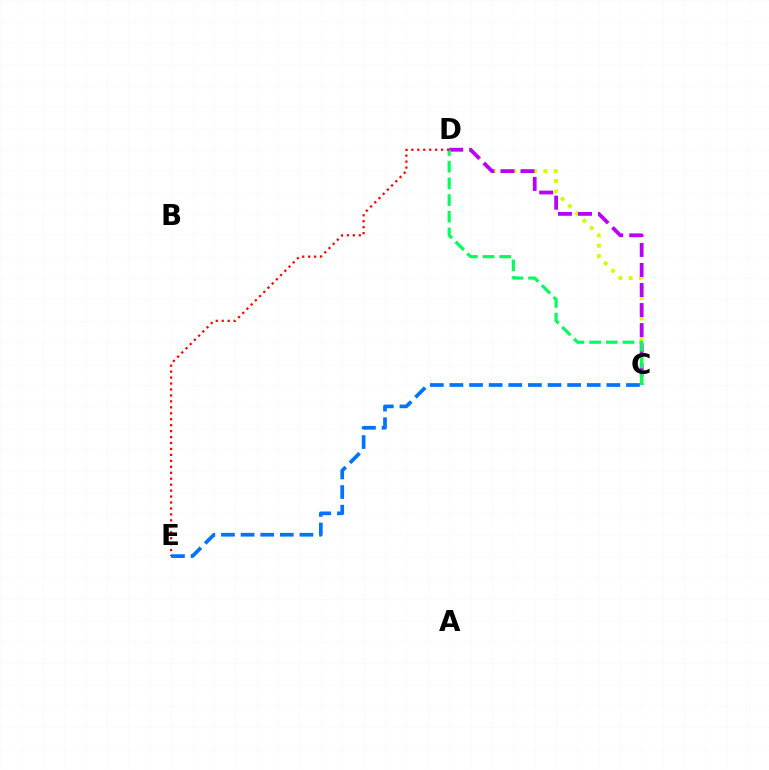{('C', 'D'): [{'color': '#d1ff00', 'line_style': 'dotted', 'thickness': 2.8}, {'color': '#b900ff', 'line_style': 'dashed', 'thickness': 2.72}, {'color': '#00ff5c', 'line_style': 'dashed', 'thickness': 2.27}], ('C', 'E'): [{'color': '#0074ff', 'line_style': 'dashed', 'thickness': 2.67}], ('D', 'E'): [{'color': '#ff0000', 'line_style': 'dotted', 'thickness': 1.62}]}